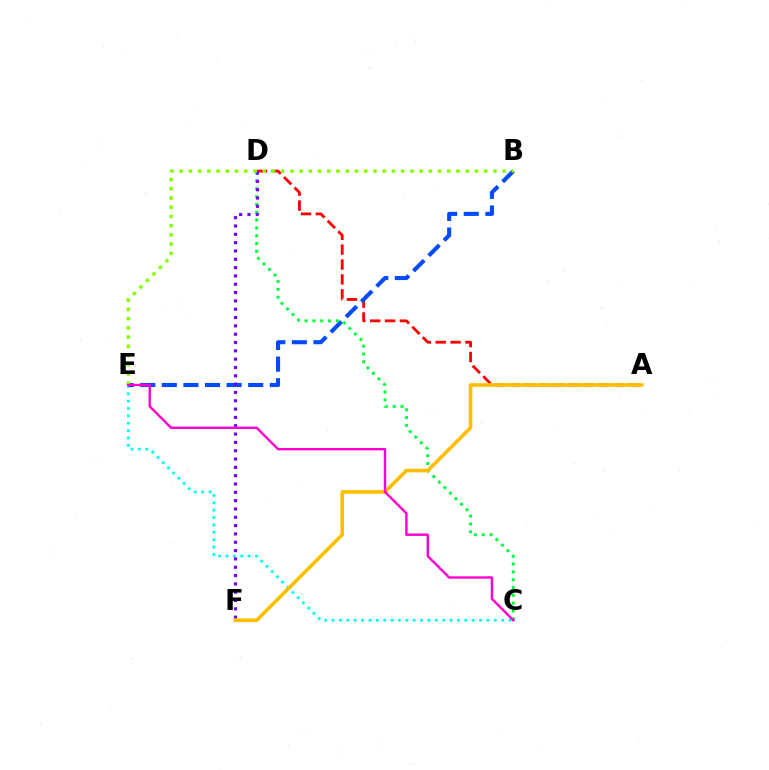{('C', 'E'): [{'color': '#00fff6', 'line_style': 'dotted', 'thickness': 2.0}, {'color': '#ff00cf', 'line_style': 'solid', 'thickness': 1.73}], ('A', 'D'): [{'color': '#ff0000', 'line_style': 'dashed', 'thickness': 2.02}], ('B', 'E'): [{'color': '#004bff', 'line_style': 'dashed', 'thickness': 2.93}, {'color': '#84ff00', 'line_style': 'dotted', 'thickness': 2.51}], ('C', 'D'): [{'color': '#00ff39', 'line_style': 'dotted', 'thickness': 2.12}], ('D', 'F'): [{'color': '#7200ff', 'line_style': 'dotted', 'thickness': 2.26}], ('A', 'F'): [{'color': '#ffbd00', 'line_style': 'solid', 'thickness': 2.6}]}